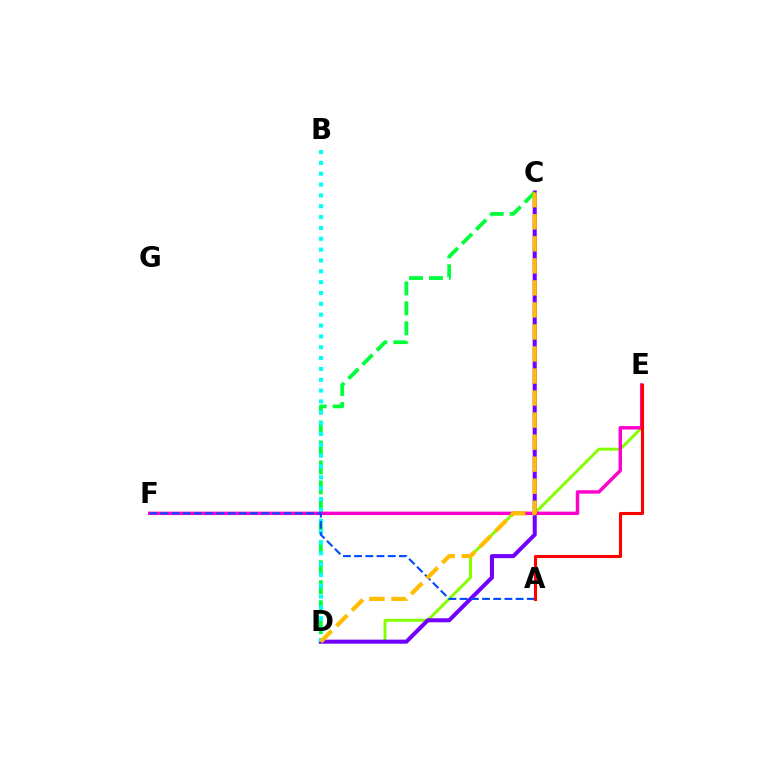{('D', 'E'): [{'color': '#84ff00', 'line_style': 'solid', 'thickness': 2.13}], ('C', 'D'): [{'color': '#7200ff', 'line_style': 'solid', 'thickness': 2.92}, {'color': '#00ff39', 'line_style': 'dashed', 'thickness': 2.71}, {'color': '#ffbd00', 'line_style': 'dashed', 'thickness': 2.99}], ('B', 'D'): [{'color': '#00fff6', 'line_style': 'dotted', 'thickness': 2.95}], ('E', 'F'): [{'color': '#ff00cf', 'line_style': 'solid', 'thickness': 2.47}], ('A', 'F'): [{'color': '#004bff', 'line_style': 'dashed', 'thickness': 1.52}], ('A', 'E'): [{'color': '#ff0000', 'line_style': 'solid', 'thickness': 2.22}]}